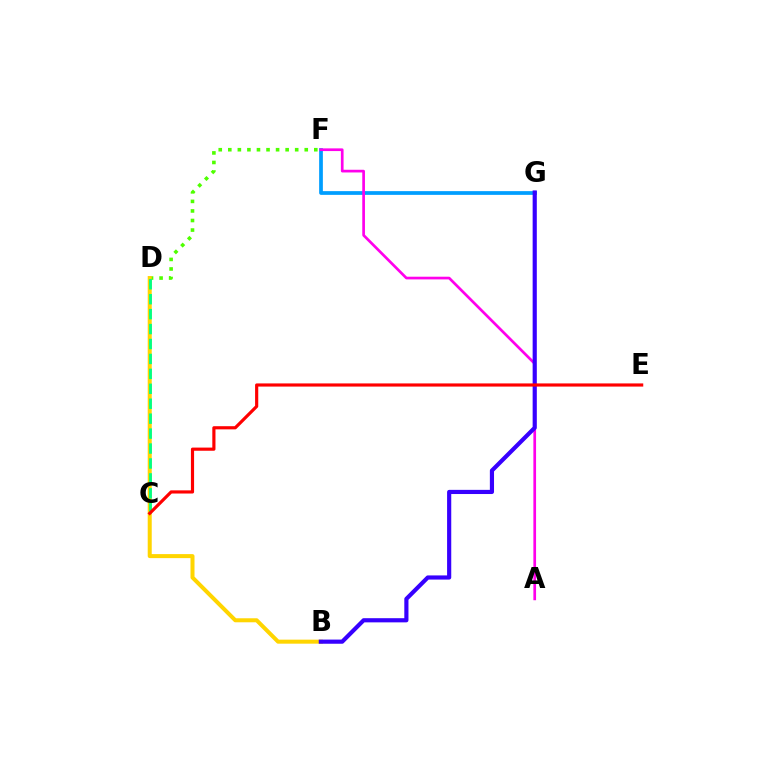{('F', 'G'): [{'color': '#009eff', 'line_style': 'solid', 'thickness': 2.69}], ('A', 'F'): [{'color': '#ff00ed', 'line_style': 'solid', 'thickness': 1.94}], ('D', 'F'): [{'color': '#4fff00', 'line_style': 'dotted', 'thickness': 2.6}], ('B', 'D'): [{'color': '#ffd500', 'line_style': 'solid', 'thickness': 2.89}], ('B', 'G'): [{'color': '#3700ff', 'line_style': 'solid', 'thickness': 3.0}], ('C', 'D'): [{'color': '#00ff86', 'line_style': 'dashed', 'thickness': 2.03}], ('C', 'E'): [{'color': '#ff0000', 'line_style': 'solid', 'thickness': 2.28}]}